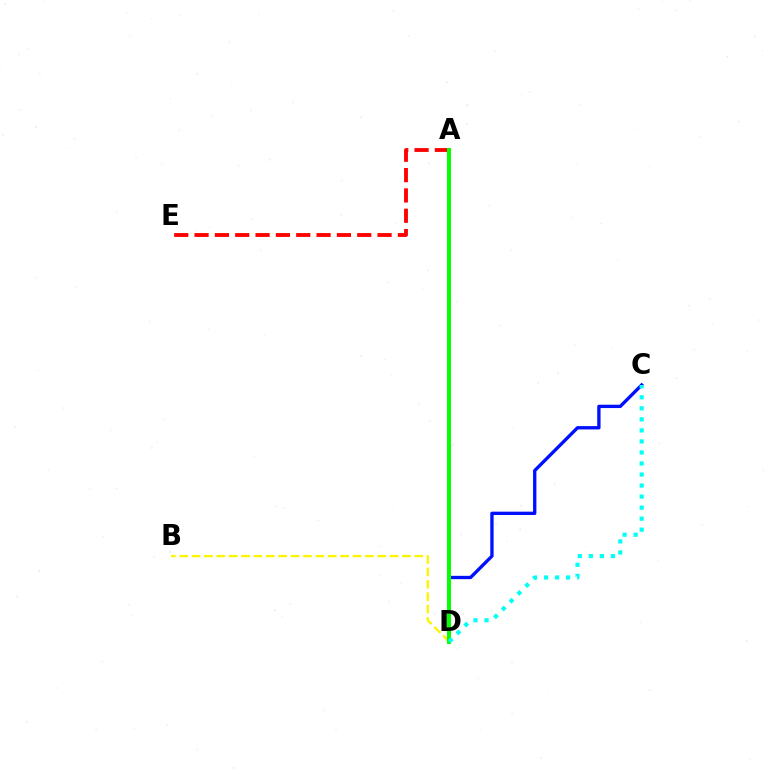{('A', 'E'): [{'color': '#ff0000', 'line_style': 'dashed', 'thickness': 2.76}], ('C', 'D'): [{'color': '#0010ff', 'line_style': 'solid', 'thickness': 2.4}, {'color': '#00fff6', 'line_style': 'dotted', 'thickness': 3.0}], ('A', 'D'): [{'color': '#ee00ff', 'line_style': 'solid', 'thickness': 2.1}, {'color': '#08ff00', 'line_style': 'solid', 'thickness': 2.87}], ('B', 'D'): [{'color': '#fcf500', 'line_style': 'dashed', 'thickness': 1.68}]}